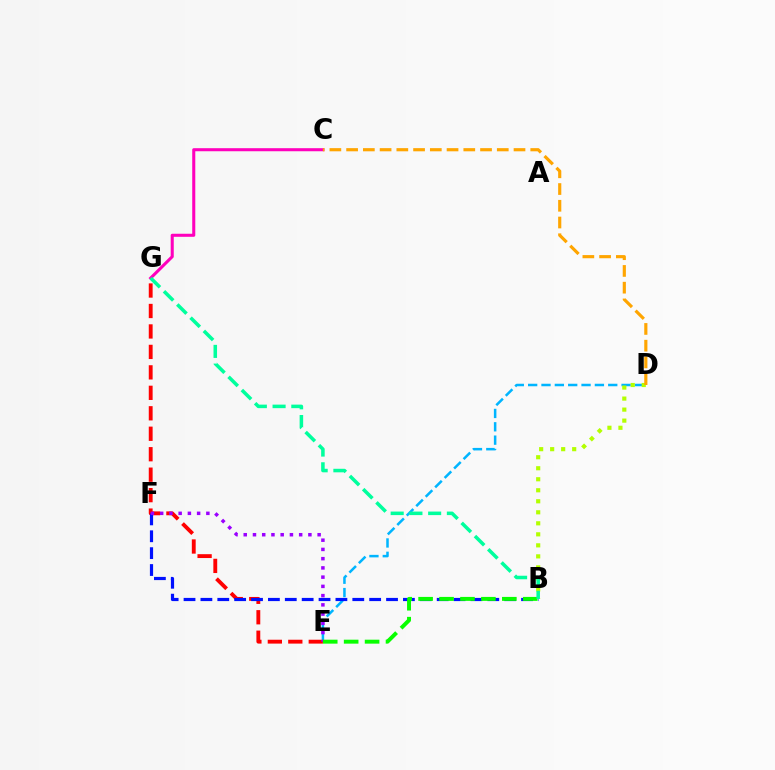{('D', 'E'): [{'color': '#00b5ff', 'line_style': 'dashed', 'thickness': 1.81}], ('E', 'G'): [{'color': '#ff0000', 'line_style': 'dashed', 'thickness': 2.78}], ('B', 'F'): [{'color': '#0010ff', 'line_style': 'dashed', 'thickness': 2.29}], ('B', 'D'): [{'color': '#b3ff00', 'line_style': 'dotted', 'thickness': 2.99}], ('E', 'F'): [{'color': '#9b00ff', 'line_style': 'dotted', 'thickness': 2.51}], ('B', 'E'): [{'color': '#08ff00', 'line_style': 'dashed', 'thickness': 2.84}], ('C', 'G'): [{'color': '#ff00bd', 'line_style': 'solid', 'thickness': 2.2}], ('C', 'D'): [{'color': '#ffa500', 'line_style': 'dashed', 'thickness': 2.27}], ('B', 'G'): [{'color': '#00ff9d', 'line_style': 'dashed', 'thickness': 2.54}]}